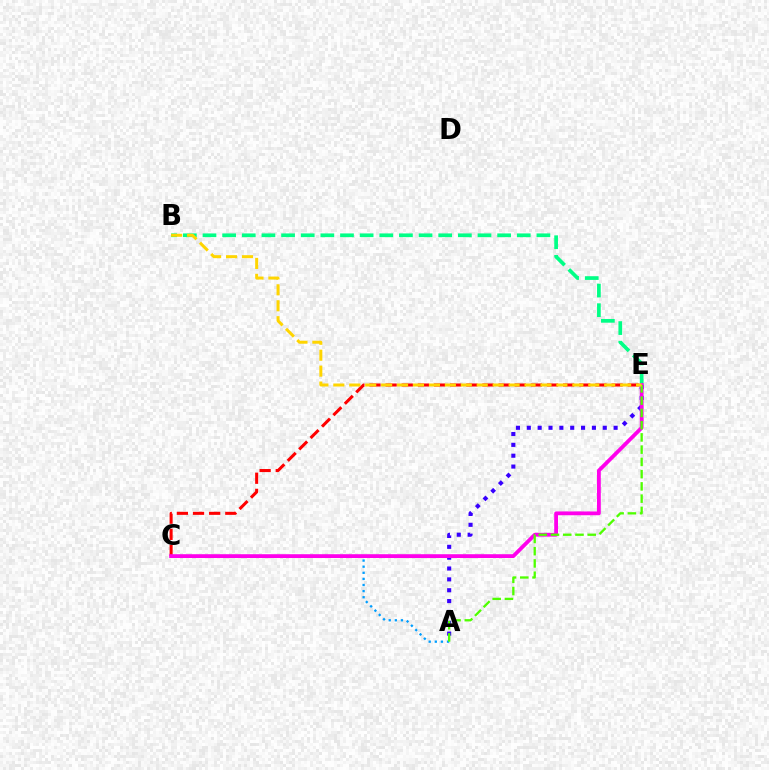{('A', 'E'): [{'color': '#3700ff', 'line_style': 'dotted', 'thickness': 2.95}, {'color': '#4fff00', 'line_style': 'dashed', 'thickness': 1.66}], ('C', 'E'): [{'color': '#ff0000', 'line_style': 'dashed', 'thickness': 2.19}, {'color': '#ff00ed', 'line_style': 'solid', 'thickness': 2.74}], ('B', 'E'): [{'color': '#00ff86', 'line_style': 'dashed', 'thickness': 2.67}, {'color': '#ffd500', 'line_style': 'dashed', 'thickness': 2.16}], ('A', 'C'): [{'color': '#009eff', 'line_style': 'dotted', 'thickness': 1.66}]}